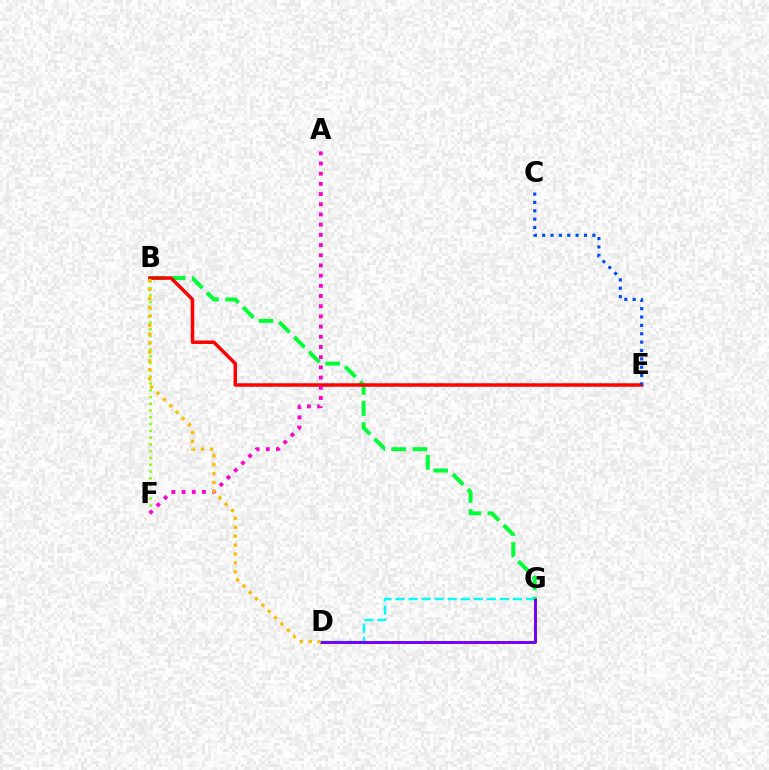{('B', 'F'): [{'color': '#84ff00', 'line_style': 'dotted', 'thickness': 1.84}], ('D', 'G'): [{'color': '#00fff6', 'line_style': 'dashed', 'thickness': 1.77}, {'color': '#7200ff', 'line_style': 'solid', 'thickness': 2.11}], ('B', 'G'): [{'color': '#00ff39', 'line_style': 'dashed', 'thickness': 2.87}], ('B', 'E'): [{'color': '#ff0000', 'line_style': 'solid', 'thickness': 2.5}], ('A', 'F'): [{'color': '#ff00cf', 'line_style': 'dotted', 'thickness': 2.77}], ('B', 'D'): [{'color': '#ffbd00', 'line_style': 'dotted', 'thickness': 2.43}], ('C', 'E'): [{'color': '#004bff', 'line_style': 'dotted', 'thickness': 2.27}]}